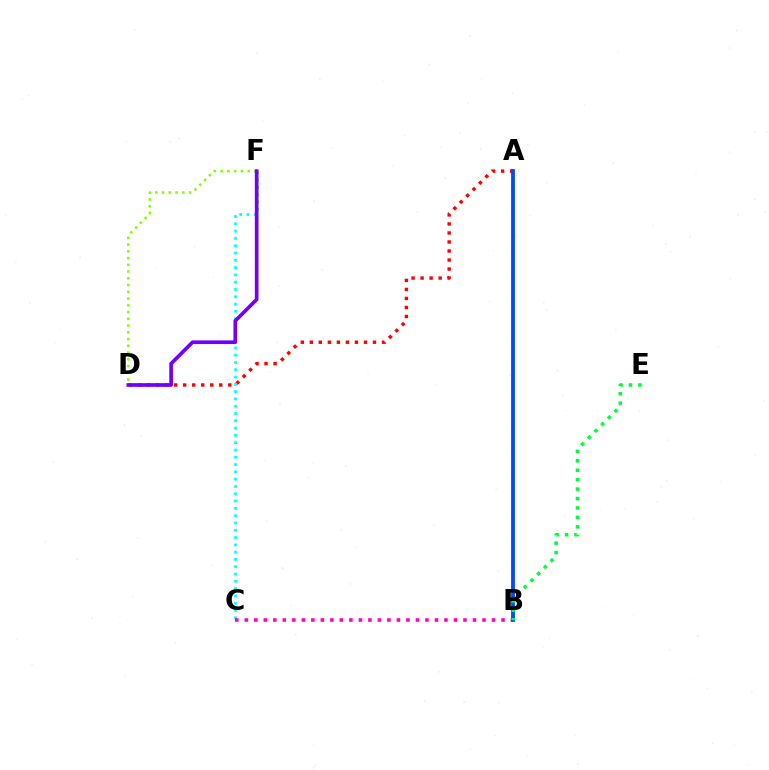{('A', 'D'): [{'color': '#ff0000', 'line_style': 'dotted', 'thickness': 2.45}], ('C', 'F'): [{'color': '#00fff6', 'line_style': 'dotted', 'thickness': 1.98}], ('B', 'C'): [{'color': '#ff00cf', 'line_style': 'dotted', 'thickness': 2.58}], ('A', 'B'): [{'color': '#ffbd00', 'line_style': 'dashed', 'thickness': 1.71}, {'color': '#004bff', 'line_style': 'solid', 'thickness': 2.74}], ('D', 'F'): [{'color': '#84ff00', 'line_style': 'dotted', 'thickness': 1.83}, {'color': '#7200ff', 'line_style': 'solid', 'thickness': 2.64}], ('B', 'E'): [{'color': '#00ff39', 'line_style': 'dotted', 'thickness': 2.56}]}